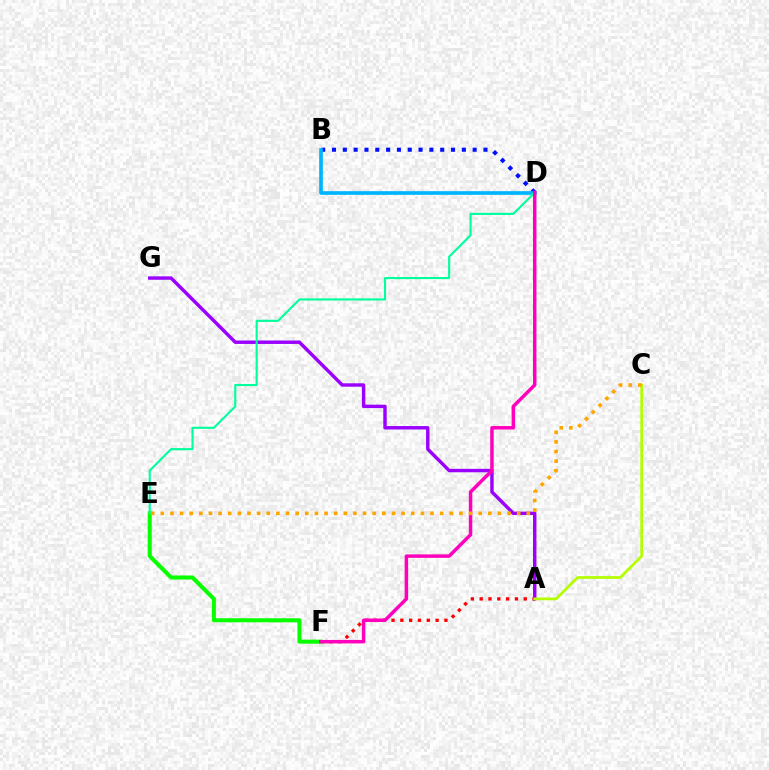{('A', 'F'): [{'color': '#ff0000', 'line_style': 'dotted', 'thickness': 2.4}], ('B', 'D'): [{'color': '#0010ff', 'line_style': 'dotted', 'thickness': 2.94}, {'color': '#00b5ff', 'line_style': 'solid', 'thickness': 2.65}], ('A', 'G'): [{'color': '#9b00ff', 'line_style': 'solid', 'thickness': 2.47}], ('A', 'C'): [{'color': '#b3ff00', 'line_style': 'solid', 'thickness': 1.97}], ('E', 'F'): [{'color': '#08ff00', 'line_style': 'solid', 'thickness': 2.91}], ('D', 'E'): [{'color': '#00ff9d', 'line_style': 'solid', 'thickness': 1.53}], ('D', 'F'): [{'color': '#ff00bd', 'line_style': 'solid', 'thickness': 2.49}], ('C', 'E'): [{'color': '#ffa500', 'line_style': 'dotted', 'thickness': 2.62}]}